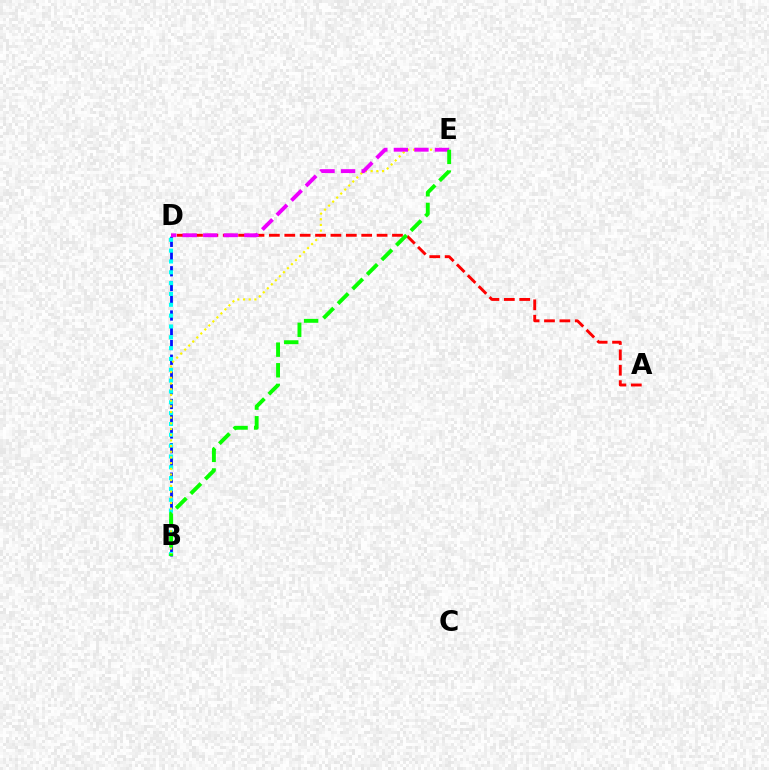{('B', 'D'): [{'color': '#0010ff', 'line_style': 'dashed', 'thickness': 2.0}, {'color': '#00fff6', 'line_style': 'dotted', 'thickness': 2.94}], ('B', 'E'): [{'color': '#fcf500', 'line_style': 'dotted', 'thickness': 1.54}, {'color': '#08ff00', 'line_style': 'dashed', 'thickness': 2.8}], ('A', 'D'): [{'color': '#ff0000', 'line_style': 'dashed', 'thickness': 2.09}], ('D', 'E'): [{'color': '#ee00ff', 'line_style': 'dashed', 'thickness': 2.79}]}